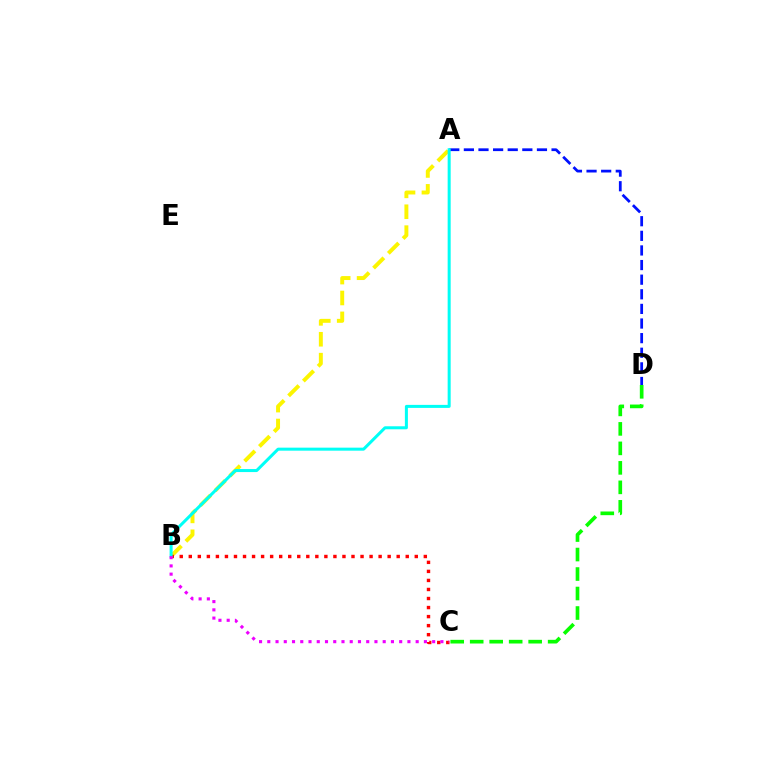{('A', 'D'): [{'color': '#0010ff', 'line_style': 'dashed', 'thickness': 1.99}], ('A', 'B'): [{'color': '#fcf500', 'line_style': 'dashed', 'thickness': 2.84}, {'color': '#00fff6', 'line_style': 'solid', 'thickness': 2.17}], ('C', 'D'): [{'color': '#08ff00', 'line_style': 'dashed', 'thickness': 2.65}], ('B', 'C'): [{'color': '#ff0000', 'line_style': 'dotted', 'thickness': 2.46}, {'color': '#ee00ff', 'line_style': 'dotted', 'thickness': 2.24}]}